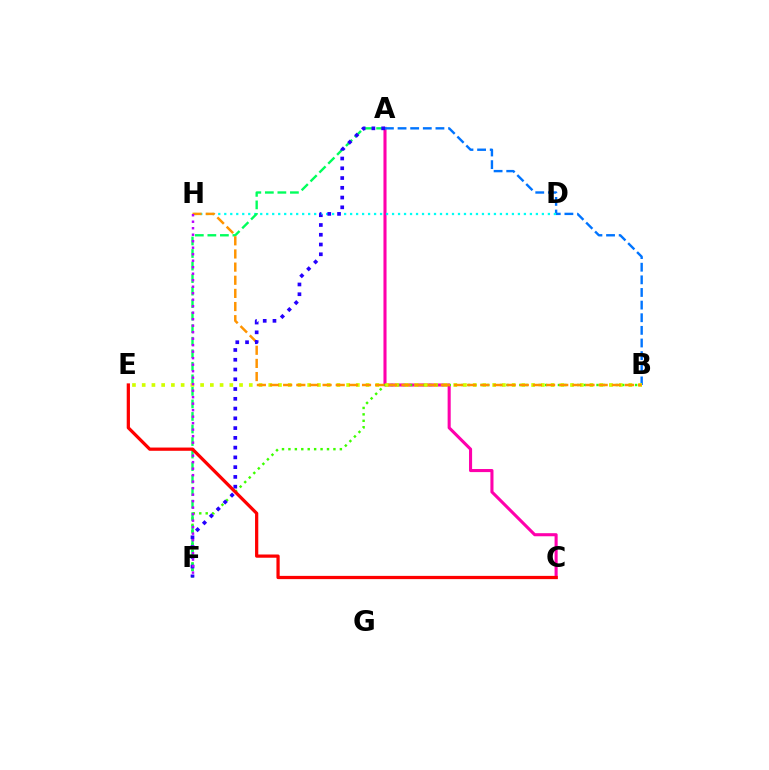{('A', 'C'): [{'color': '#ff00ac', 'line_style': 'solid', 'thickness': 2.22}], ('A', 'B'): [{'color': '#0074ff', 'line_style': 'dashed', 'thickness': 1.72}], ('B', 'F'): [{'color': '#3dff00', 'line_style': 'dotted', 'thickness': 1.75}], ('D', 'H'): [{'color': '#00fff6', 'line_style': 'dotted', 'thickness': 1.63}], ('B', 'E'): [{'color': '#d1ff00', 'line_style': 'dotted', 'thickness': 2.64}], ('A', 'F'): [{'color': '#00ff5c', 'line_style': 'dashed', 'thickness': 1.7}, {'color': '#2500ff', 'line_style': 'dotted', 'thickness': 2.65}], ('B', 'H'): [{'color': '#ff9400', 'line_style': 'dashed', 'thickness': 1.79}], ('F', 'H'): [{'color': '#b900ff', 'line_style': 'dotted', 'thickness': 1.77}], ('C', 'E'): [{'color': '#ff0000', 'line_style': 'solid', 'thickness': 2.33}]}